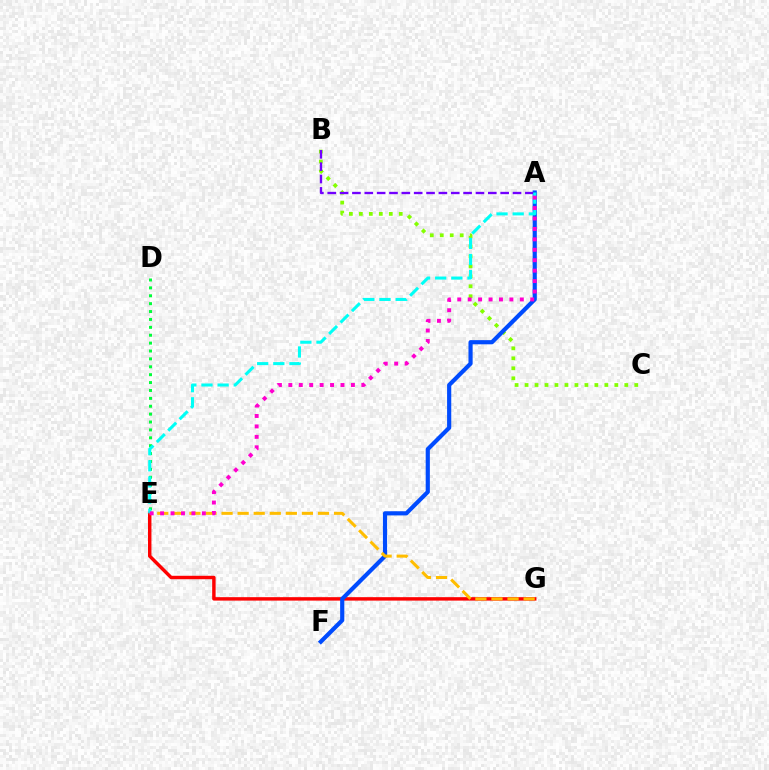{('B', 'C'): [{'color': '#84ff00', 'line_style': 'dotted', 'thickness': 2.71}], ('E', 'G'): [{'color': '#ff0000', 'line_style': 'solid', 'thickness': 2.47}, {'color': '#ffbd00', 'line_style': 'dashed', 'thickness': 2.18}], ('A', 'F'): [{'color': '#004bff', 'line_style': 'solid', 'thickness': 3.0}], ('D', 'E'): [{'color': '#00ff39', 'line_style': 'dotted', 'thickness': 2.14}], ('A', 'B'): [{'color': '#7200ff', 'line_style': 'dashed', 'thickness': 1.68}], ('A', 'E'): [{'color': '#00fff6', 'line_style': 'dashed', 'thickness': 2.19}, {'color': '#ff00cf', 'line_style': 'dotted', 'thickness': 2.83}]}